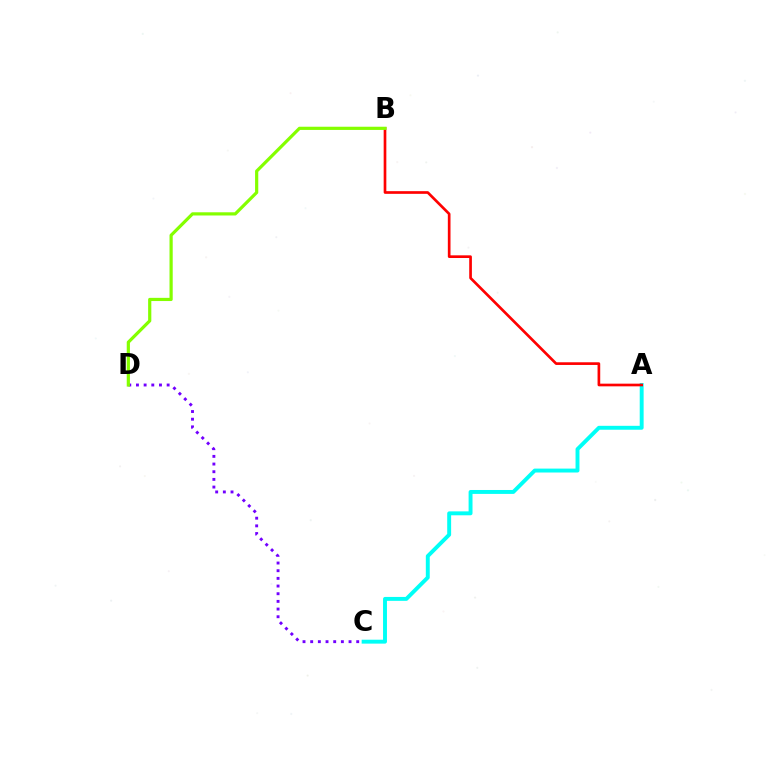{('C', 'D'): [{'color': '#7200ff', 'line_style': 'dotted', 'thickness': 2.08}], ('A', 'C'): [{'color': '#00fff6', 'line_style': 'solid', 'thickness': 2.82}], ('A', 'B'): [{'color': '#ff0000', 'line_style': 'solid', 'thickness': 1.93}], ('B', 'D'): [{'color': '#84ff00', 'line_style': 'solid', 'thickness': 2.3}]}